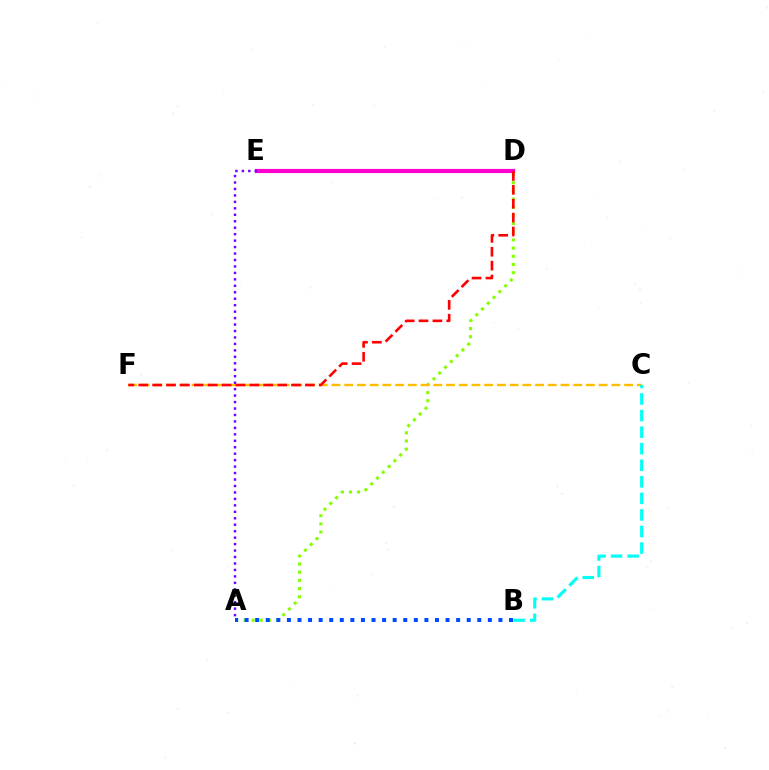{('A', 'D'): [{'color': '#84ff00', 'line_style': 'dotted', 'thickness': 2.22}], ('A', 'B'): [{'color': '#004bff', 'line_style': 'dotted', 'thickness': 2.87}], ('C', 'F'): [{'color': '#ffbd00', 'line_style': 'dashed', 'thickness': 1.73}], ('D', 'E'): [{'color': '#00ff39', 'line_style': 'dashed', 'thickness': 1.8}, {'color': '#ff00cf', 'line_style': 'solid', 'thickness': 3.0}], ('A', 'E'): [{'color': '#7200ff', 'line_style': 'dotted', 'thickness': 1.75}], ('D', 'F'): [{'color': '#ff0000', 'line_style': 'dashed', 'thickness': 1.89}], ('B', 'C'): [{'color': '#00fff6', 'line_style': 'dashed', 'thickness': 2.25}]}